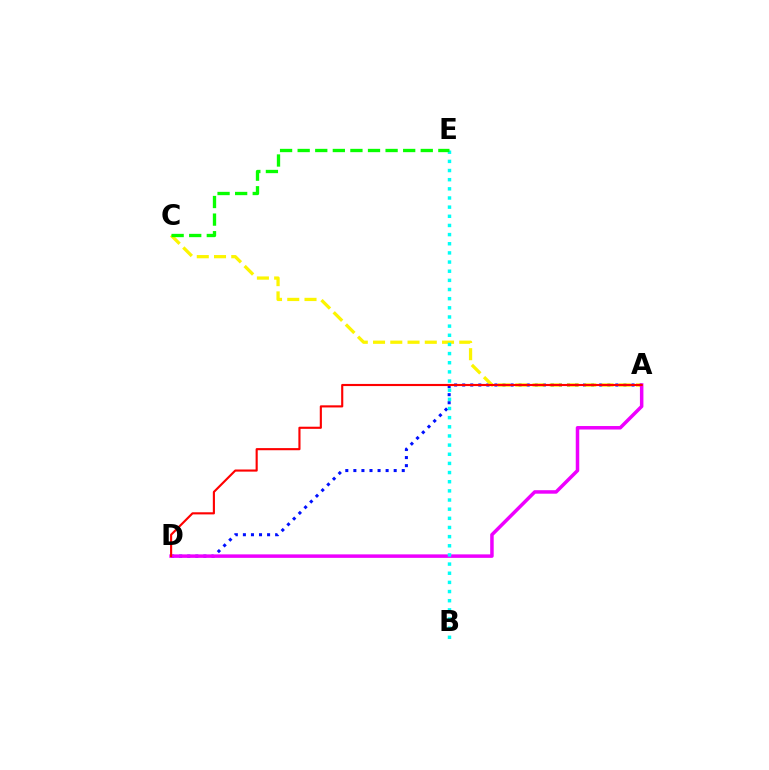{('A', 'D'): [{'color': '#0010ff', 'line_style': 'dotted', 'thickness': 2.19}, {'color': '#ee00ff', 'line_style': 'solid', 'thickness': 2.52}, {'color': '#ff0000', 'line_style': 'solid', 'thickness': 1.53}], ('A', 'C'): [{'color': '#fcf500', 'line_style': 'dashed', 'thickness': 2.34}], ('B', 'E'): [{'color': '#00fff6', 'line_style': 'dotted', 'thickness': 2.49}], ('C', 'E'): [{'color': '#08ff00', 'line_style': 'dashed', 'thickness': 2.39}]}